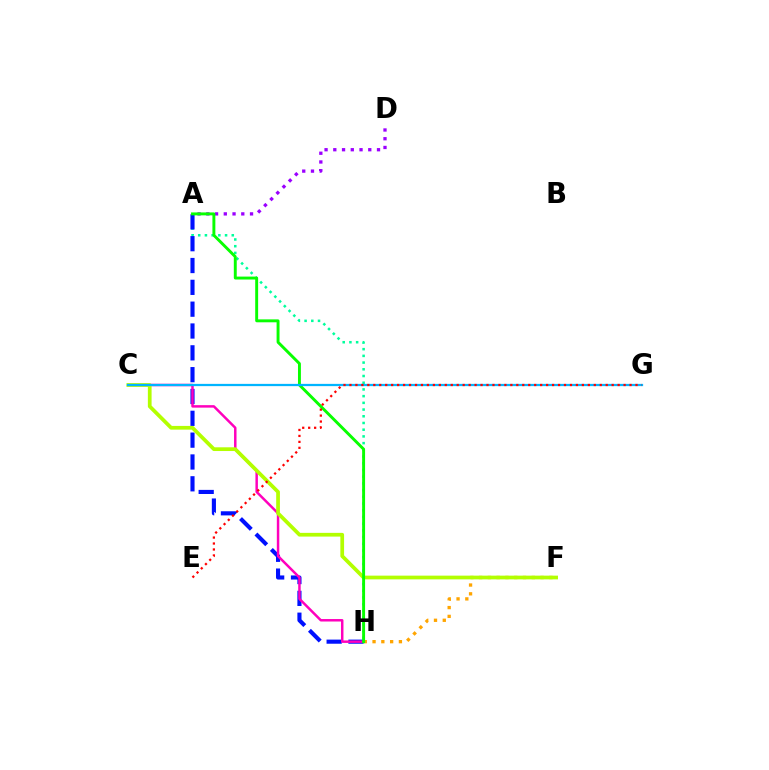{('F', 'H'): [{'color': '#ffa500', 'line_style': 'dotted', 'thickness': 2.39}], ('A', 'H'): [{'color': '#00ff9d', 'line_style': 'dotted', 'thickness': 1.82}, {'color': '#0010ff', 'line_style': 'dashed', 'thickness': 2.97}, {'color': '#08ff00', 'line_style': 'solid', 'thickness': 2.11}], ('A', 'D'): [{'color': '#9b00ff', 'line_style': 'dotted', 'thickness': 2.38}], ('C', 'H'): [{'color': '#ff00bd', 'line_style': 'solid', 'thickness': 1.78}], ('C', 'F'): [{'color': '#b3ff00', 'line_style': 'solid', 'thickness': 2.68}], ('C', 'G'): [{'color': '#00b5ff', 'line_style': 'solid', 'thickness': 1.62}], ('E', 'G'): [{'color': '#ff0000', 'line_style': 'dotted', 'thickness': 1.62}]}